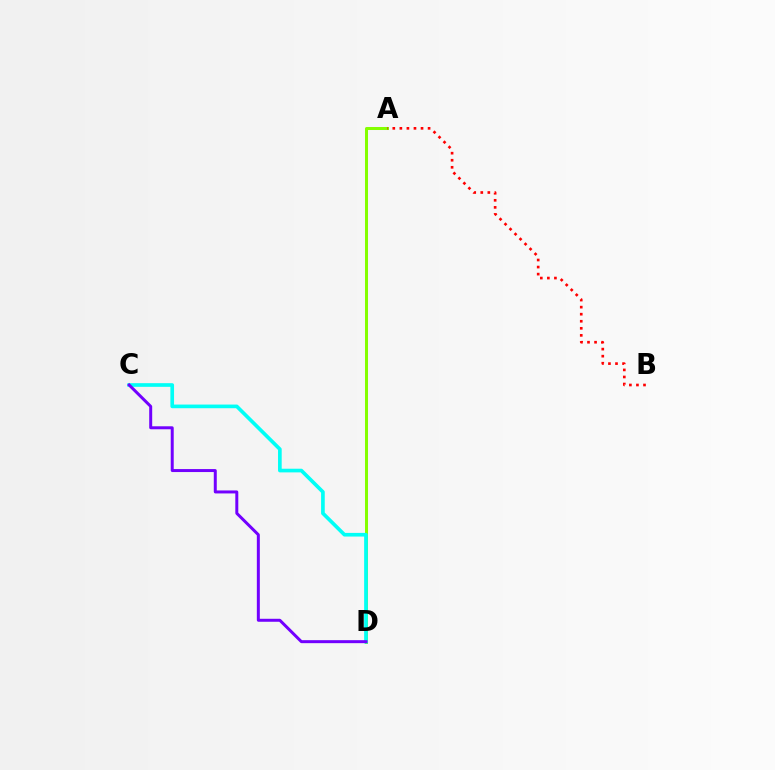{('A', 'D'): [{'color': '#84ff00', 'line_style': 'solid', 'thickness': 2.17}], ('C', 'D'): [{'color': '#00fff6', 'line_style': 'solid', 'thickness': 2.63}, {'color': '#7200ff', 'line_style': 'solid', 'thickness': 2.15}], ('A', 'B'): [{'color': '#ff0000', 'line_style': 'dotted', 'thickness': 1.92}]}